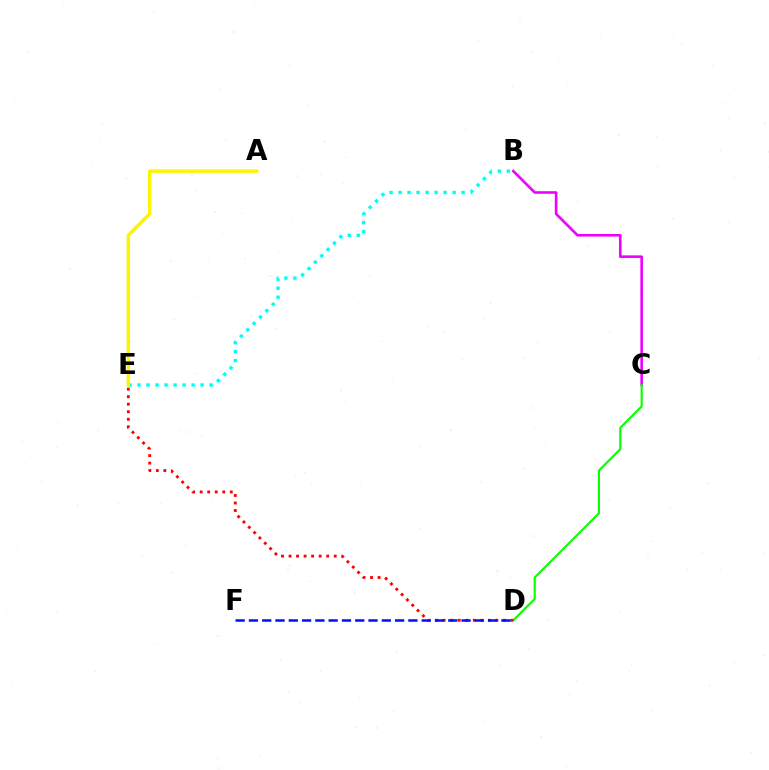{('B', 'C'): [{'color': '#ee00ff', 'line_style': 'solid', 'thickness': 1.88}], ('C', 'D'): [{'color': '#08ff00', 'line_style': 'solid', 'thickness': 1.55}], ('B', 'E'): [{'color': '#00fff6', 'line_style': 'dotted', 'thickness': 2.45}], ('D', 'E'): [{'color': '#ff0000', 'line_style': 'dotted', 'thickness': 2.05}], ('A', 'E'): [{'color': '#fcf500', 'line_style': 'solid', 'thickness': 2.47}], ('D', 'F'): [{'color': '#0010ff', 'line_style': 'dashed', 'thickness': 1.81}]}